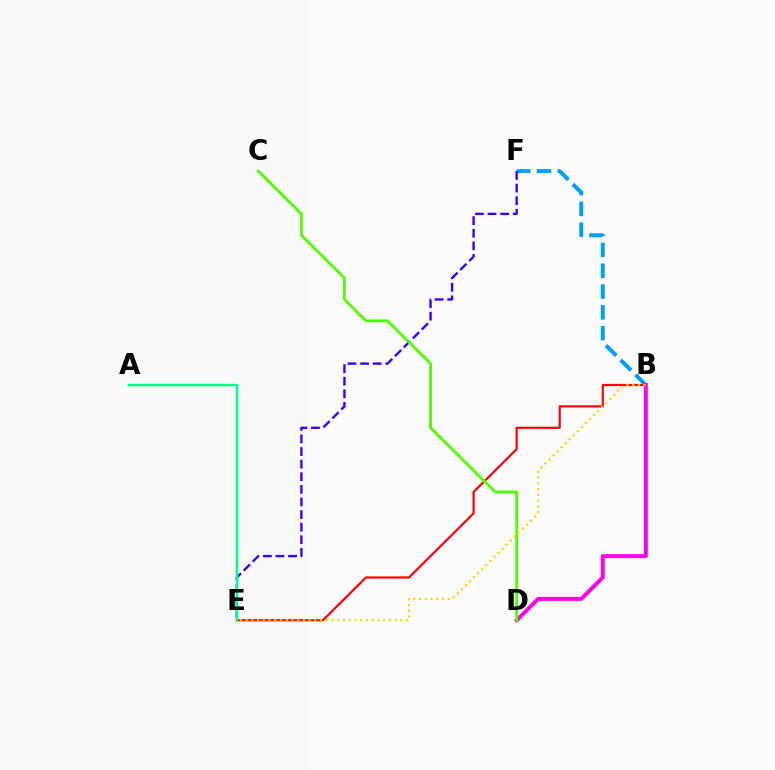{('B', 'E'): [{'color': '#ff0000', 'line_style': 'solid', 'thickness': 1.57}, {'color': '#ffd500', 'line_style': 'dotted', 'thickness': 1.56}], ('B', 'F'): [{'color': '#009eff', 'line_style': 'dashed', 'thickness': 2.83}], ('B', 'D'): [{'color': '#ff00ed', 'line_style': 'solid', 'thickness': 2.85}], ('E', 'F'): [{'color': '#3700ff', 'line_style': 'dashed', 'thickness': 1.71}], ('A', 'E'): [{'color': '#00ff86', 'line_style': 'solid', 'thickness': 1.76}], ('C', 'D'): [{'color': '#4fff00', 'line_style': 'solid', 'thickness': 2.01}]}